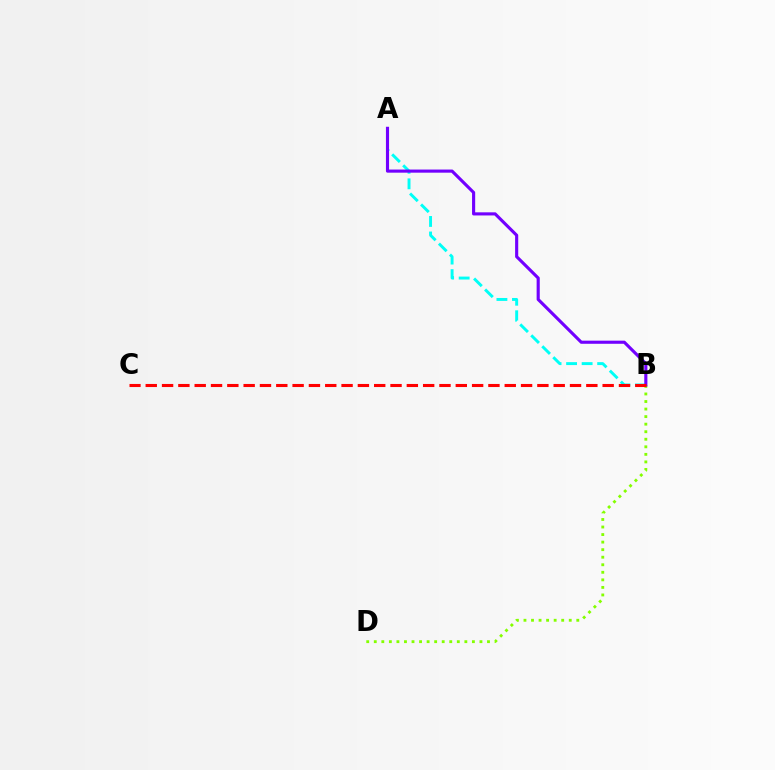{('B', 'D'): [{'color': '#84ff00', 'line_style': 'dotted', 'thickness': 2.05}], ('A', 'B'): [{'color': '#00fff6', 'line_style': 'dashed', 'thickness': 2.11}, {'color': '#7200ff', 'line_style': 'solid', 'thickness': 2.25}], ('B', 'C'): [{'color': '#ff0000', 'line_style': 'dashed', 'thickness': 2.22}]}